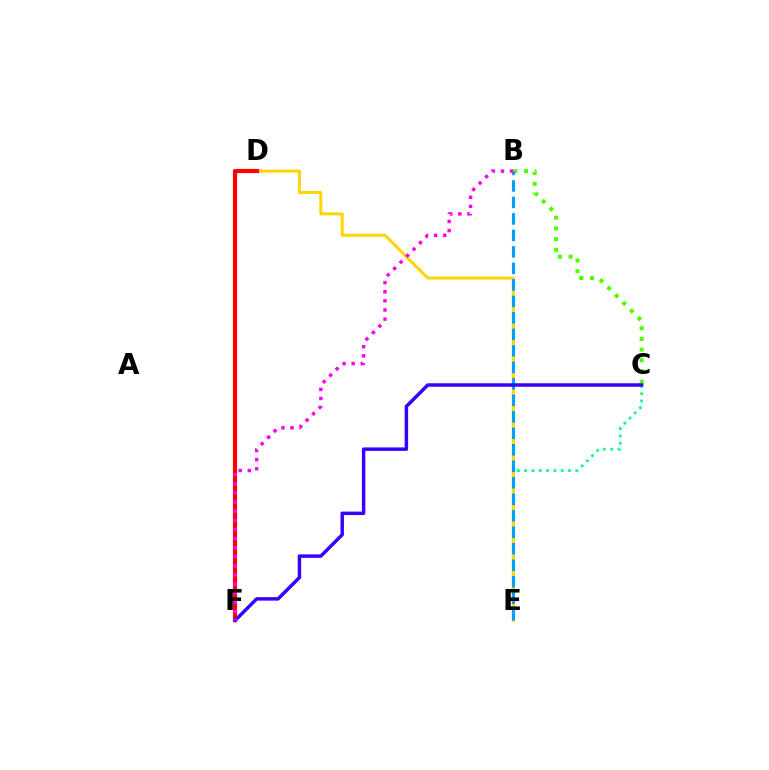{('C', 'E'): [{'color': '#00ff86', 'line_style': 'dotted', 'thickness': 1.98}], ('D', 'E'): [{'color': '#ffd500', 'line_style': 'solid', 'thickness': 2.15}], ('B', 'C'): [{'color': '#4fff00', 'line_style': 'dotted', 'thickness': 2.9}], ('B', 'E'): [{'color': '#009eff', 'line_style': 'dashed', 'thickness': 2.24}], ('D', 'F'): [{'color': '#ff0000', 'line_style': 'solid', 'thickness': 2.99}], ('C', 'F'): [{'color': '#3700ff', 'line_style': 'solid', 'thickness': 2.49}], ('B', 'F'): [{'color': '#ff00ed', 'line_style': 'dotted', 'thickness': 2.48}]}